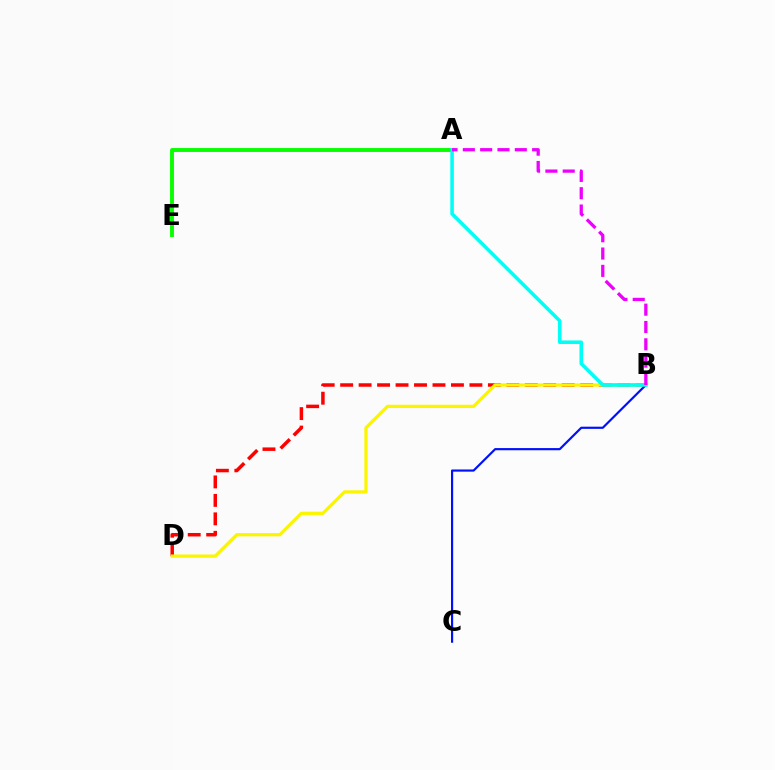{('A', 'E'): [{'color': '#08ff00', 'line_style': 'solid', 'thickness': 2.82}], ('B', 'D'): [{'color': '#ff0000', 'line_style': 'dashed', 'thickness': 2.51}, {'color': '#fcf500', 'line_style': 'solid', 'thickness': 2.35}], ('B', 'C'): [{'color': '#0010ff', 'line_style': 'solid', 'thickness': 1.56}], ('A', 'B'): [{'color': '#00fff6', 'line_style': 'solid', 'thickness': 2.56}, {'color': '#ee00ff', 'line_style': 'dashed', 'thickness': 2.35}]}